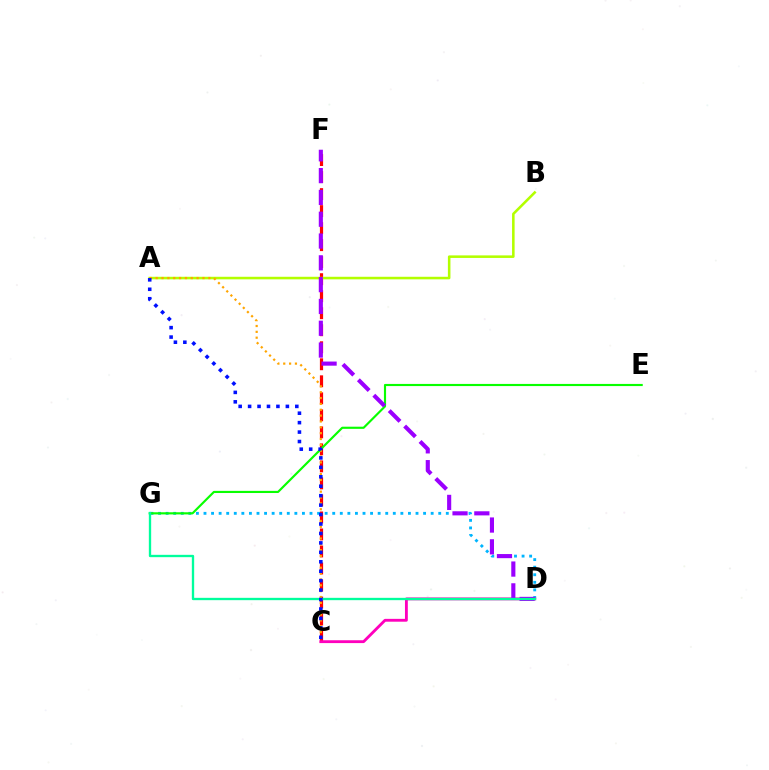{('C', 'F'): [{'color': '#ff0000', 'line_style': 'dashed', 'thickness': 2.31}], ('D', 'G'): [{'color': '#00b5ff', 'line_style': 'dotted', 'thickness': 2.06}, {'color': '#00ff9d', 'line_style': 'solid', 'thickness': 1.68}], ('A', 'B'): [{'color': '#b3ff00', 'line_style': 'solid', 'thickness': 1.84}], ('C', 'D'): [{'color': '#ff00bd', 'line_style': 'solid', 'thickness': 2.05}], ('A', 'C'): [{'color': '#ffa500', 'line_style': 'dotted', 'thickness': 1.59}, {'color': '#0010ff', 'line_style': 'dotted', 'thickness': 2.57}], ('E', 'G'): [{'color': '#08ff00', 'line_style': 'solid', 'thickness': 1.55}], ('D', 'F'): [{'color': '#9b00ff', 'line_style': 'dashed', 'thickness': 2.96}]}